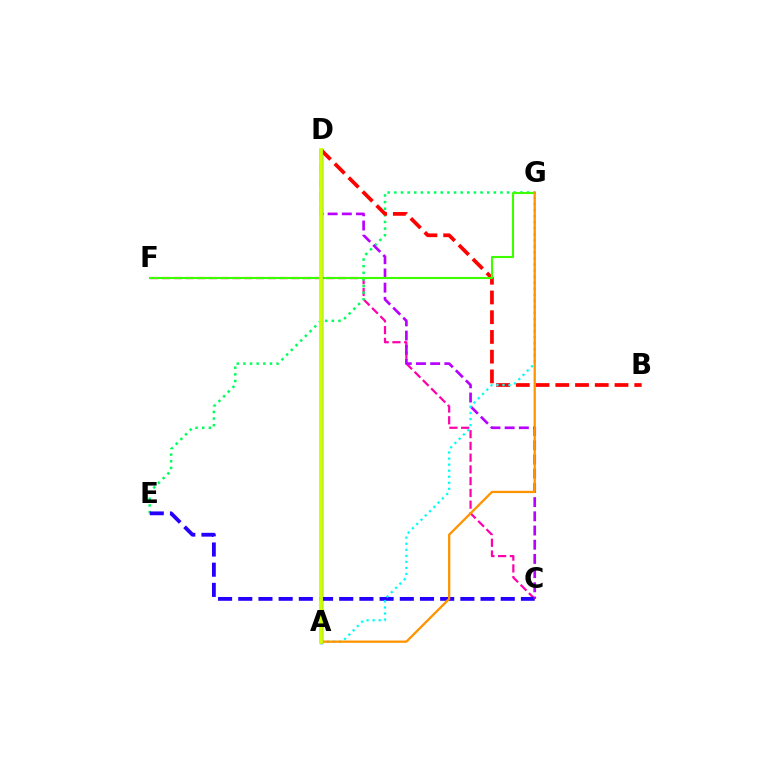{('C', 'F'): [{'color': '#ff00ac', 'line_style': 'dashed', 'thickness': 1.6}], ('E', 'G'): [{'color': '#00ff5c', 'line_style': 'dotted', 'thickness': 1.8}], ('C', 'E'): [{'color': '#2500ff', 'line_style': 'dashed', 'thickness': 2.74}], ('B', 'D'): [{'color': '#ff0000', 'line_style': 'dashed', 'thickness': 2.68}], ('C', 'D'): [{'color': '#b900ff', 'line_style': 'dashed', 'thickness': 1.93}], ('A', 'G'): [{'color': '#00fff6', 'line_style': 'dotted', 'thickness': 1.64}, {'color': '#ff9400', 'line_style': 'solid', 'thickness': 1.65}], ('F', 'G'): [{'color': '#3dff00', 'line_style': 'solid', 'thickness': 1.52}], ('A', 'D'): [{'color': '#0074ff', 'line_style': 'solid', 'thickness': 2.52}, {'color': '#d1ff00', 'line_style': 'solid', 'thickness': 2.75}]}